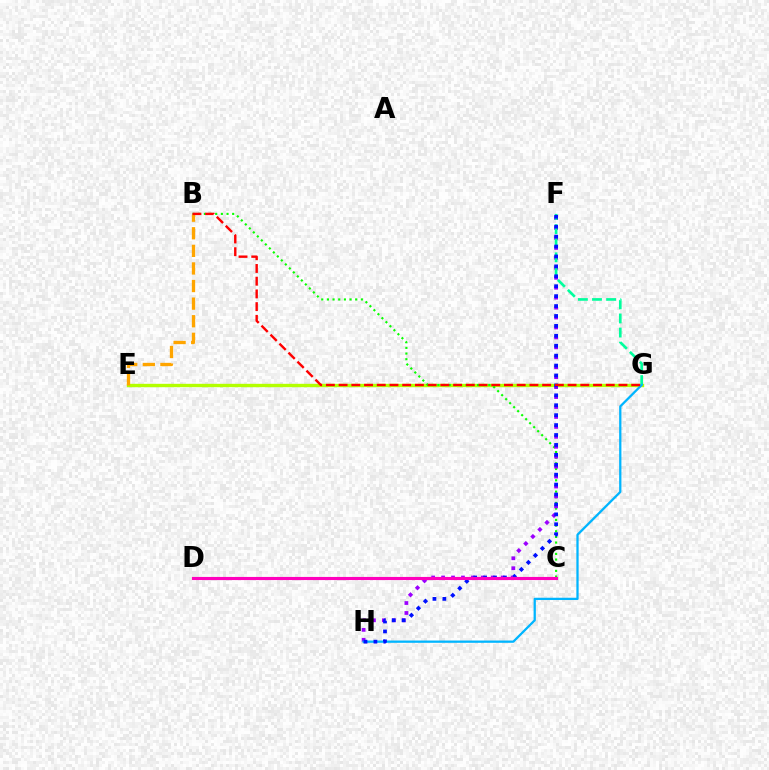{('E', 'G'): [{'color': '#b3ff00', 'line_style': 'solid', 'thickness': 2.42}], ('B', 'C'): [{'color': '#08ff00', 'line_style': 'dotted', 'thickness': 1.54}], ('F', 'H'): [{'color': '#9b00ff', 'line_style': 'dotted', 'thickness': 2.7}, {'color': '#0010ff', 'line_style': 'dotted', 'thickness': 2.7}], ('F', 'G'): [{'color': '#00ff9d', 'line_style': 'dashed', 'thickness': 1.92}], ('G', 'H'): [{'color': '#00b5ff', 'line_style': 'solid', 'thickness': 1.64}], ('B', 'E'): [{'color': '#ffa500', 'line_style': 'dashed', 'thickness': 2.39}], ('C', 'D'): [{'color': '#ff00bd', 'line_style': 'solid', 'thickness': 2.24}], ('B', 'G'): [{'color': '#ff0000', 'line_style': 'dashed', 'thickness': 1.73}]}